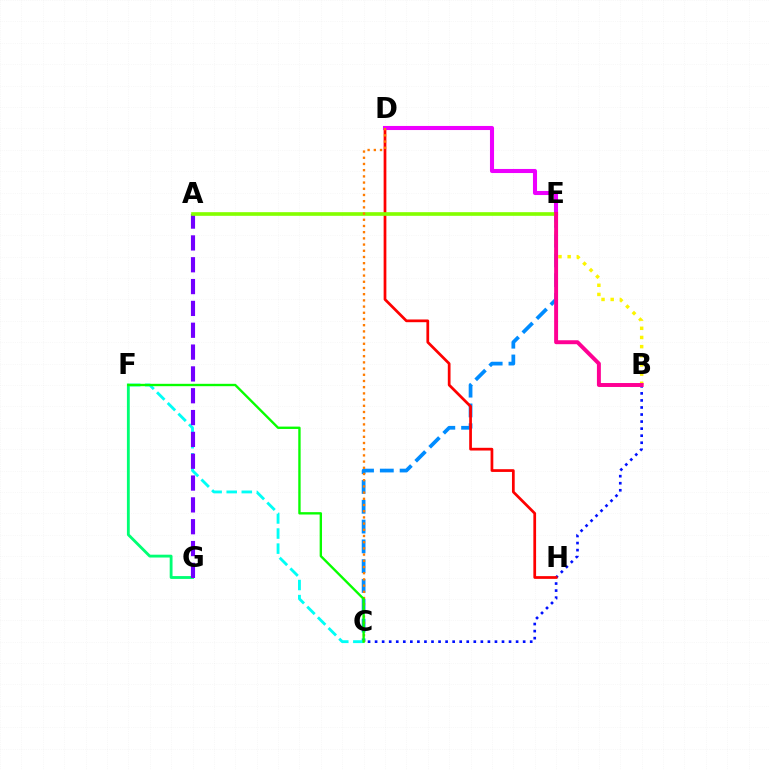{('C', 'E'): [{'color': '#008cff', 'line_style': 'dashed', 'thickness': 2.69}], ('F', 'G'): [{'color': '#00ff74', 'line_style': 'solid', 'thickness': 2.05}], ('B', 'E'): [{'color': '#fcf500', 'line_style': 'dotted', 'thickness': 2.49}, {'color': '#ff0094', 'line_style': 'solid', 'thickness': 2.84}], ('C', 'F'): [{'color': '#00fff6', 'line_style': 'dashed', 'thickness': 2.05}, {'color': '#08ff00', 'line_style': 'solid', 'thickness': 1.7}], ('B', 'C'): [{'color': '#0010ff', 'line_style': 'dotted', 'thickness': 1.92}], ('D', 'H'): [{'color': '#ff0000', 'line_style': 'solid', 'thickness': 1.97}], ('A', 'G'): [{'color': '#7200ff', 'line_style': 'dashed', 'thickness': 2.97}], ('D', 'E'): [{'color': '#ee00ff', 'line_style': 'solid', 'thickness': 2.94}], ('A', 'E'): [{'color': '#84ff00', 'line_style': 'solid', 'thickness': 2.63}], ('C', 'D'): [{'color': '#ff7c00', 'line_style': 'dotted', 'thickness': 1.68}]}